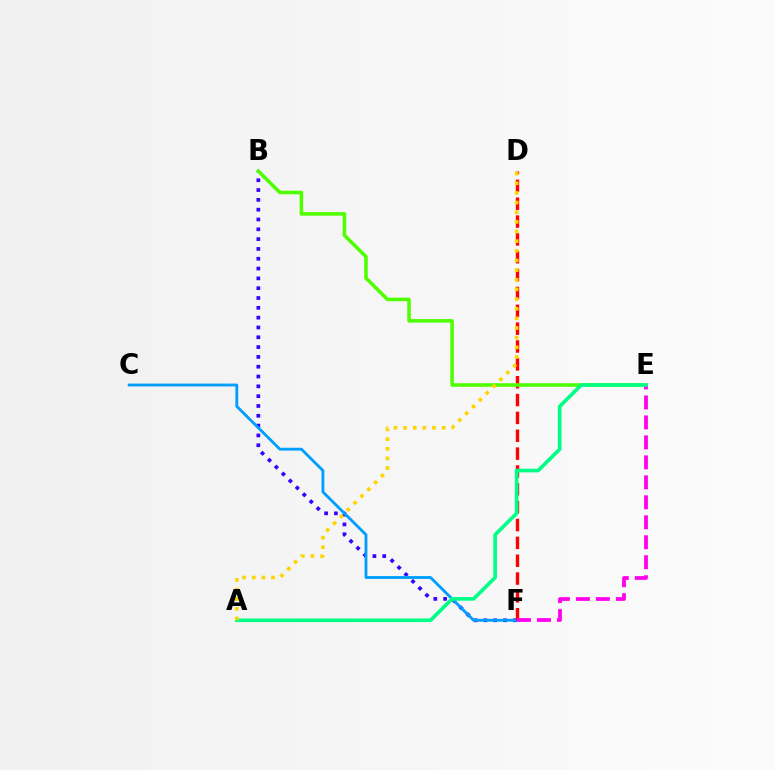{('B', 'F'): [{'color': '#3700ff', 'line_style': 'dotted', 'thickness': 2.67}], ('C', 'F'): [{'color': '#009eff', 'line_style': 'solid', 'thickness': 2.04}], ('D', 'F'): [{'color': '#ff0000', 'line_style': 'dashed', 'thickness': 2.42}], ('B', 'E'): [{'color': '#4fff00', 'line_style': 'solid', 'thickness': 2.56}], ('E', 'F'): [{'color': '#ff00ed', 'line_style': 'dashed', 'thickness': 2.71}], ('A', 'E'): [{'color': '#00ff86', 'line_style': 'solid', 'thickness': 2.63}], ('A', 'D'): [{'color': '#ffd500', 'line_style': 'dotted', 'thickness': 2.62}]}